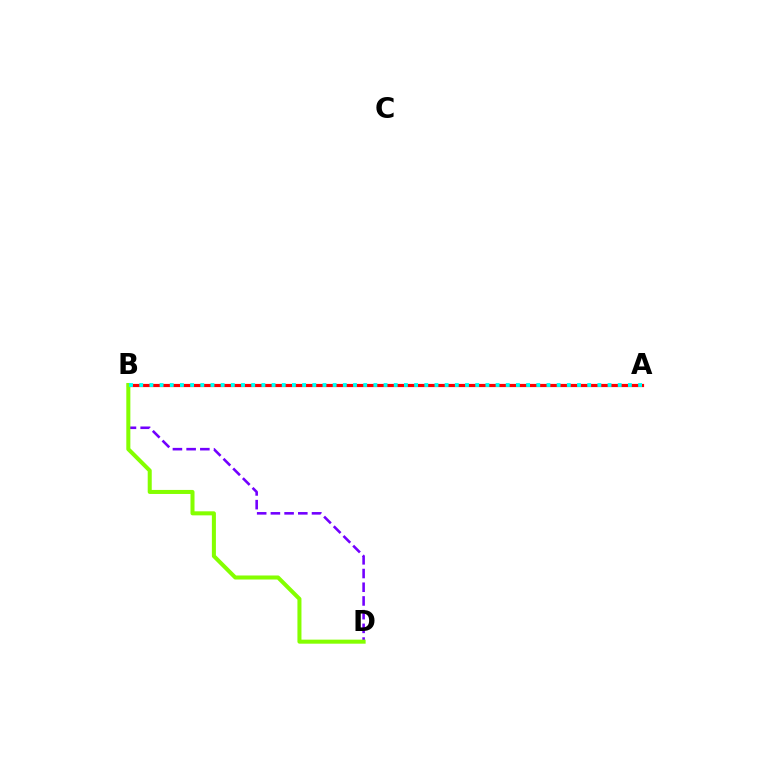{('A', 'B'): [{'color': '#ff0000', 'line_style': 'solid', 'thickness': 2.29}, {'color': '#00fff6', 'line_style': 'dotted', 'thickness': 2.77}], ('B', 'D'): [{'color': '#7200ff', 'line_style': 'dashed', 'thickness': 1.86}, {'color': '#84ff00', 'line_style': 'solid', 'thickness': 2.9}]}